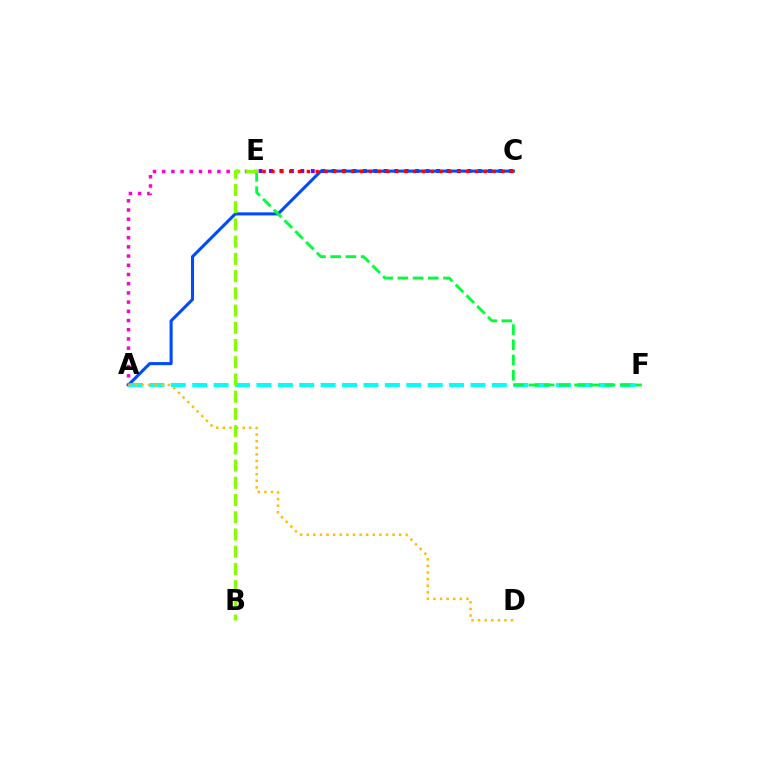{('C', 'E'): [{'color': '#7200ff', 'line_style': 'dotted', 'thickness': 2.84}, {'color': '#ff0000', 'line_style': 'dotted', 'thickness': 2.4}], ('A', 'C'): [{'color': '#004bff', 'line_style': 'solid', 'thickness': 2.21}], ('A', 'F'): [{'color': '#00fff6', 'line_style': 'dashed', 'thickness': 2.91}], ('A', 'E'): [{'color': '#ff00cf', 'line_style': 'dotted', 'thickness': 2.5}], ('E', 'F'): [{'color': '#00ff39', 'line_style': 'dashed', 'thickness': 2.07}], ('A', 'D'): [{'color': '#ffbd00', 'line_style': 'dotted', 'thickness': 1.79}], ('B', 'E'): [{'color': '#84ff00', 'line_style': 'dashed', 'thickness': 2.34}]}